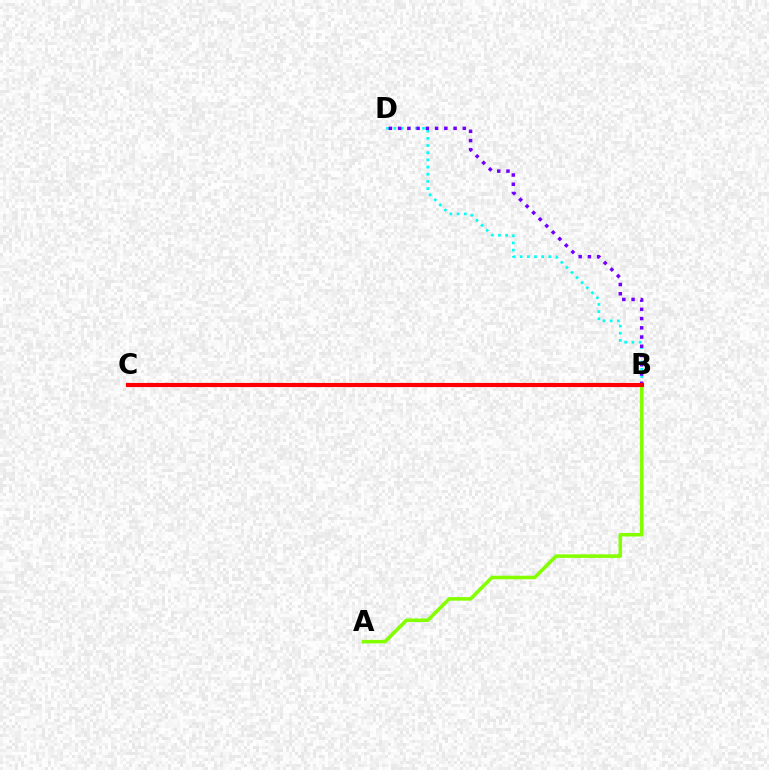{('A', 'B'): [{'color': '#84ff00', 'line_style': 'solid', 'thickness': 2.56}], ('B', 'D'): [{'color': '#00fff6', 'line_style': 'dotted', 'thickness': 1.95}, {'color': '#7200ff', 'line_style': 'dotted', 'thickness': 2.51}], ('B', 'C'): [{'color': '#ff0000', 'line_style': 'solid', 'thickness': 2.97}]}